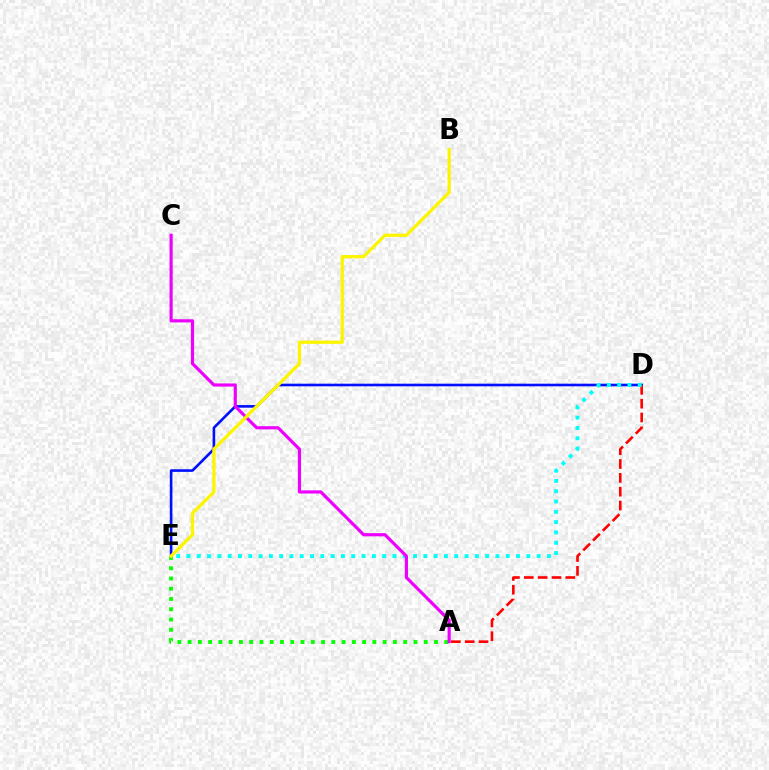{('D', 'E'): [{'color': '#0010ff', 'line_style': 'solid', 'thickness': 1.89}, {'color': '#00fff6', 'line_style': 'dotted', 'thickness': 2.8}], ('A', 'D'): [{'color': '#ff0000', 'line_style': 'dashed', 'thickness': 1.88}], ('A', 'E'): [{'color': '#08ff00', 'line_style': 'dotted', 'thickness': 2.79}], ('A', 'C'): [{'color': '#ee00ff', 'line_style': 'solid', 'thickness': 2.28}], ('B', 'E'): [{'color': '#fcf500', 'line_style': 'solid', 'thickness': 2.35}]}